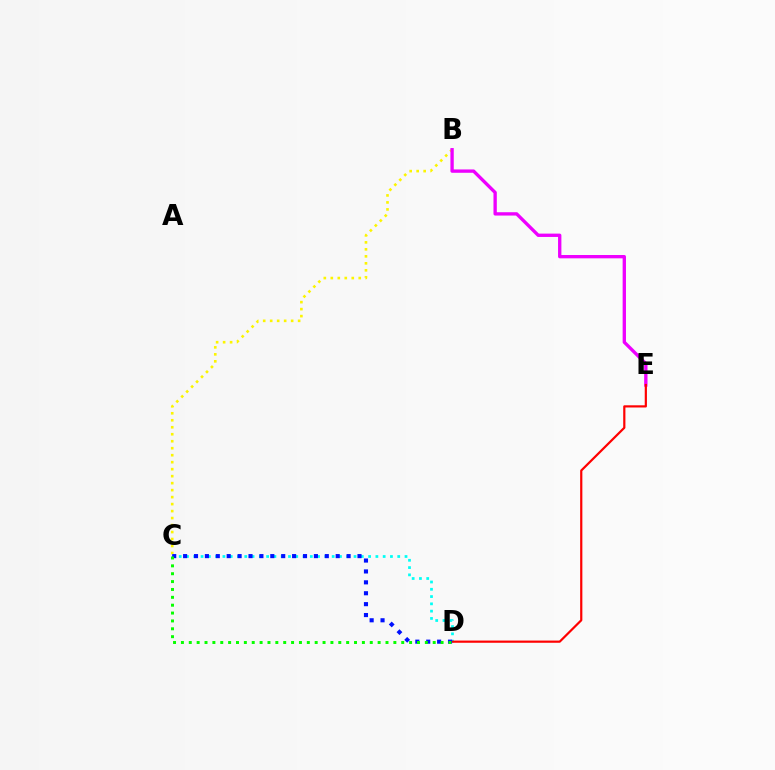{('B', 'C'): [{'color': '#fcf500', 'line_style': 'dotted', 'thickness': 1.9}], ('B', 'E'): [{'color': '#ee00ff', 'line_style': 'solid', 'thickness': 2.4}], ('C', 'D'): [{'color': '#00fff6', 'line_style': 'dotted', 'thickness': 1.98}, {'color': '#0010ff', 'line_style': 'dotted', 'thickness': 2.96}, {'color': '#08ff00', 'line_style': 'dotted', 'thickness': 2.14}], ('D', 'E'): [{'color': '#ff0000', 'line_style': 'solid', 'thickness': 1.58}]}